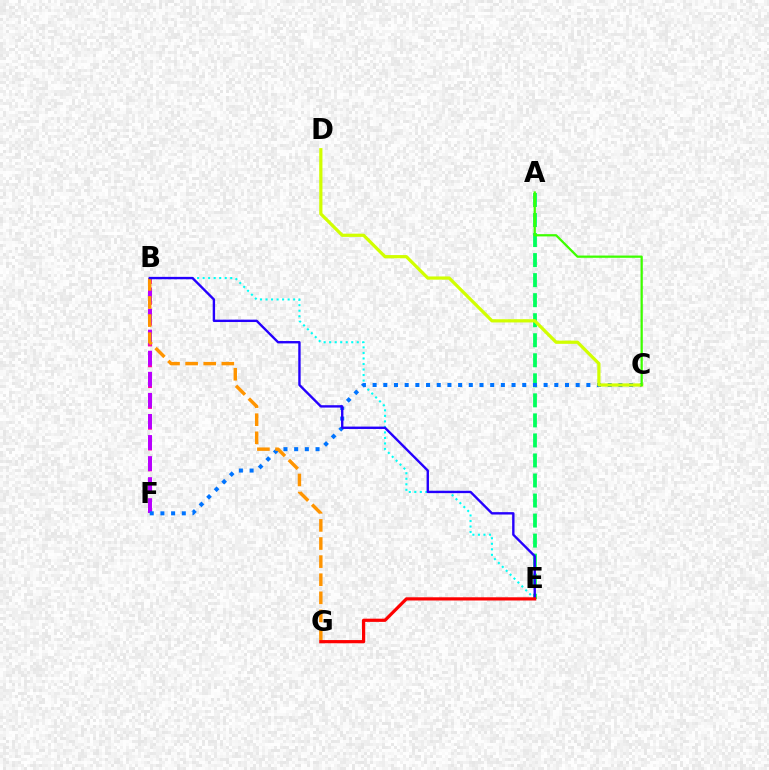{('B', 'E'): [{'color': '#00fff6', 'line_style': 'dotted', 'thickness': 1.5}, {'color': '#2500ff', 'line_style': 'solid', 'thickness': 1.72}], ('B', 'F'): [{'color': '#ff00ac', 'line_style': 'dotted', 'thickness': 2.83}, {'color': '#b900ff', 'line_style': 'dashed', 'thickness': 2.86}], ('A', 'E'): [{'color': '#00ff5c', 'line_style': 'dashed', 'thickness': 2.72}], ('C', 'F'): [{'color': '#0074ff', 'line_style': 'dotted', 'thickness': 2.9}], ('B', 'G'): [{'color': '#ff9400', 'line_style': 'dashed', 'thickness': 2.46}], ('E', 'G'): [{'color': '#ff0000', 'line_style': 'solid', 'thickness': 2.31}], ('C', 'D'): [{'color': '#d1ff00', 'line_style': 'solid', 'thickness': 2.32}], ('A', 'C'): [{'color': '#3dff00', 'line_style': 'solid', 'thickness': 1.63}]}